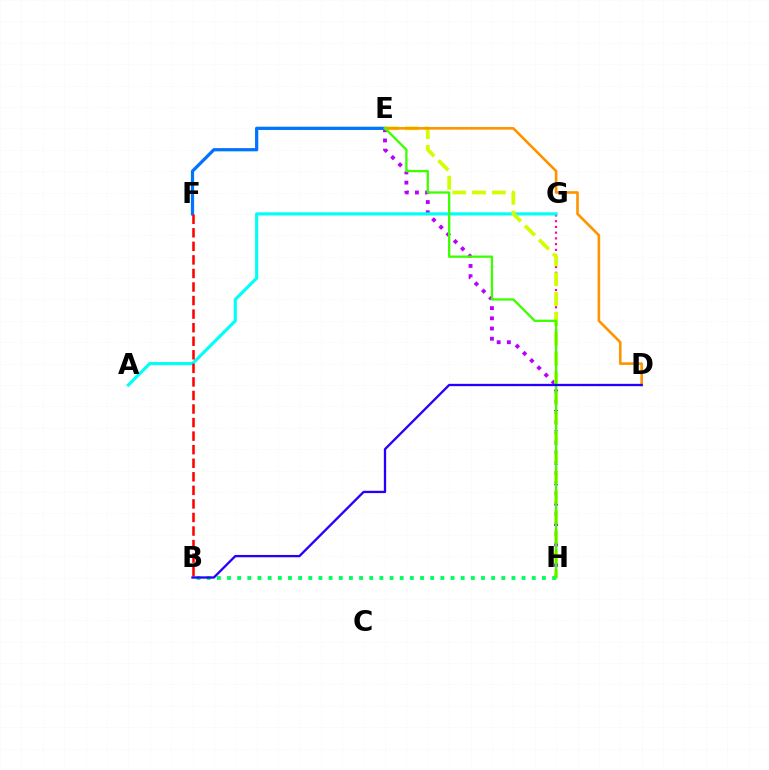{('G', 'H'): [{'color': '#ff00ac', 'line_style': 'dotted', 'thickness': 1.56}], ('E', 'H'): [{'color': '#b900ff', 'line_style': 'dotted', 'thickness': 2.77}, {'color': '#d1ff00', 'line_style': 'dashed', 'thickness': 2.69}, {'color': '#3dff00', 'line_style': 'solid', 'thickness': 1.65}], ('A', 'G'): [{'color': '#00fff6', 'line_style': 'solid', 'thickness': 2.27}], ('E', 'F'): [{'color': '#0074ff', 'line_style': 'solid', 'thickness': 2.33}], ('D', 'E'): [{'color': '#ff9400', 'line_style': 'solid', 'thickness': 1.89}], ('B', 'H'): [{'color': '#00ff5c', 'line_style': 'dotted', 'thickness': 2.76}], ('B', 'F'): [{'color': '#ff0000', 'line_style': 'dashed', 'thickness': 1.84}], ('B', 'D'): [{'color': '#2500ff', 'line_style': 'solid', 'thickness': 1.67}]}